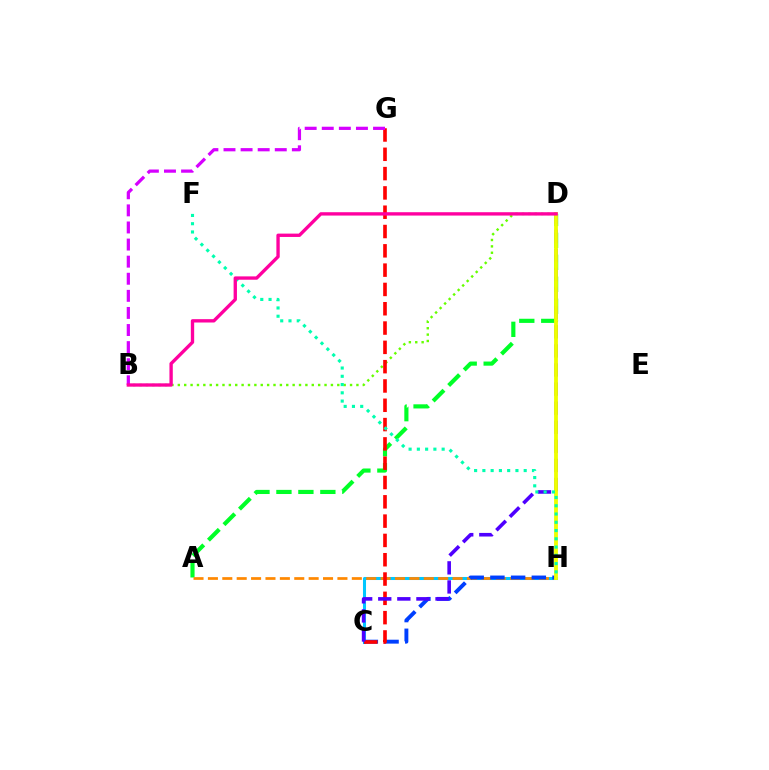{('B', 'D'): [{'color': '#66ff00', 'line_style': 'dotted', 'thickness': 1.73}, {'color': '#ff00a0', 'line_style': 'solid', 'thickness': 2.41}], ('C', 'H'): [{'color': '#00c7ff', 'line_style': 'solid', 'thickness': 2.19}, {'color': '#003fff', 'line_style': 'dashed', 'thickness': 2.81}], ('A', 'D'): [{'color': '#00ff27', 'line_style': 'dashed', 'thickness': 2.98}], ('A', 'H'): [{'color': '#ff8800', 'line_style': 'dashed', 'thickness': 1.96}], ('C', 'G'): [{'color': '#ff0000', 'line_style': 'dashed', 'thickness': 2.62}], ('B', 'G'): [{'color': '#d600ff', 'line_style': 'dashed', 'thickness': 2.32}], ('C', 'D'): [{'color': '#4f00ff', 'line_style': 'dashed', 'thickness': 2.59}], ('D', 'H'): [{'color': '#eeff00', 'line_style': 'solid', 'thickness': 2.76}], ('F', 'H'): [{'color': '#00ffaf', 'line_style': 'dotted', 'thickness': 2.25}]}